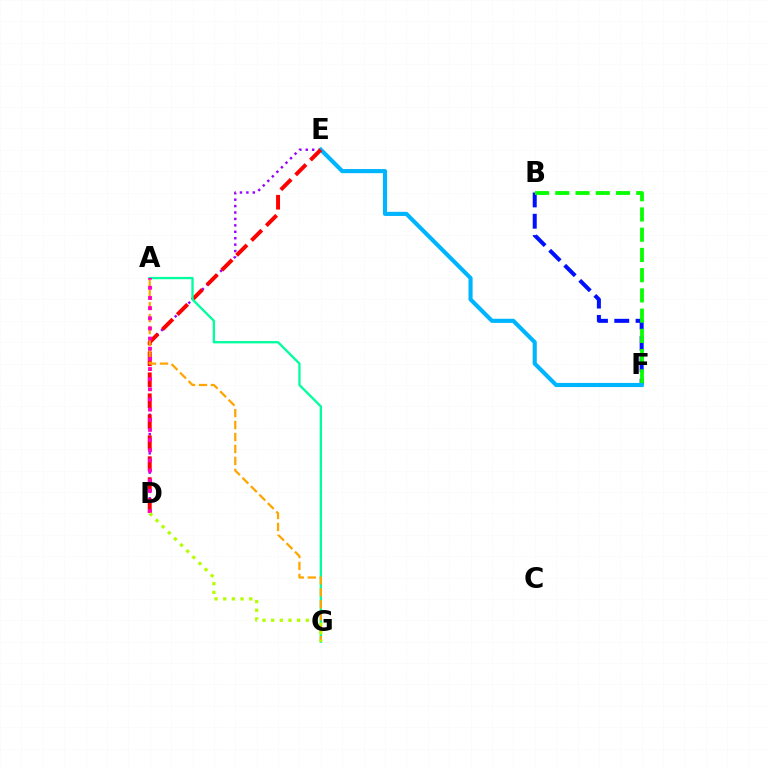{('B', 'F'): [{'color': '#0010ff', 'line_style': 'dashed', 'thickness': 2.89}, {'color': '#08ff00', 'line_style': 'dashed', 'thickness': 2.75}], ('D', 'E'): [{'color': '#9b00ff', 'line_style': 'dotted', 'thickness': 1.75}, {'color': '#ff0000', 'line_style': 'dashed', 'thickness': 2.85}], ('E', 'F'): [{'color': '#00b5ff', 'line_style': 'solid', 'thickness': 2.97}], ('A', 'G'): [{'color': '#00ff9d', 'line_style': 'solid', 'thickness': 1.67}, {'color': '#ffa500', 'line_style': 'dashed', 'thickness': 1.62}], ('A', 'D'): [{'color': '#ff00bd', 'line_style': 'dotted', 'thickness': 2.76}], ('D', 'G'): [{'color': '#b3ff00', 'line_style': 'dotted', 'thickness': 2.35}]}